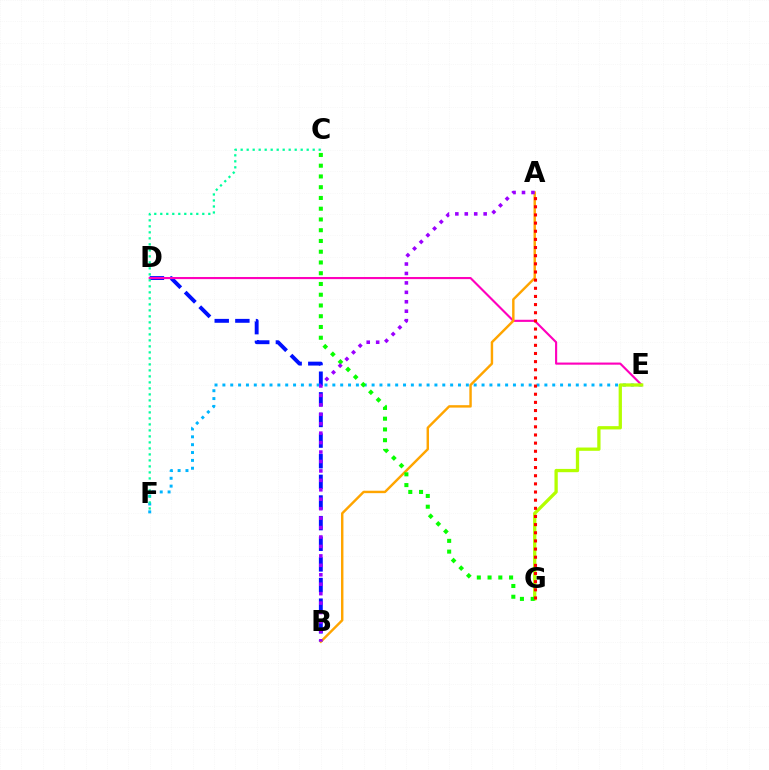{('B', 'D'): [{'color': '#0010ff', 'line_style': 'dashed', 'thickness': 2.8}], ('E', 'F'): [{'color': '#00b5ff', 'line_style': 'dotted', 'thickness': 2.13}], ('D', 'E'): [{'color': '#ff00bd', 'line_style': 'solid', 'thickness': 1.53}], ('E', 'G'): [{'color': '#b3ff00', 'line_style': 'solid', 'thickness': 2.37}], ('A', 'B'): [{'color': '#ffa500', 'line_style': 'solid', 'thickness': 1.75}, {'color': '#9b00ff', 'line_style': 'dotted', 'thickness': 2.56}], ('C', 'F'): [{'color': '#00ff9d', 'line_style': 'dotted', 'thickness': 1.63}], ('C', 'G'): [{'color': '#08ff00', 'line_style': 'dotted', 'thickness': 2.92}], ('A', 'G'): [{'color': '#ff0000', 'line_style': 'dotted', 'thickness': 2.21}]}